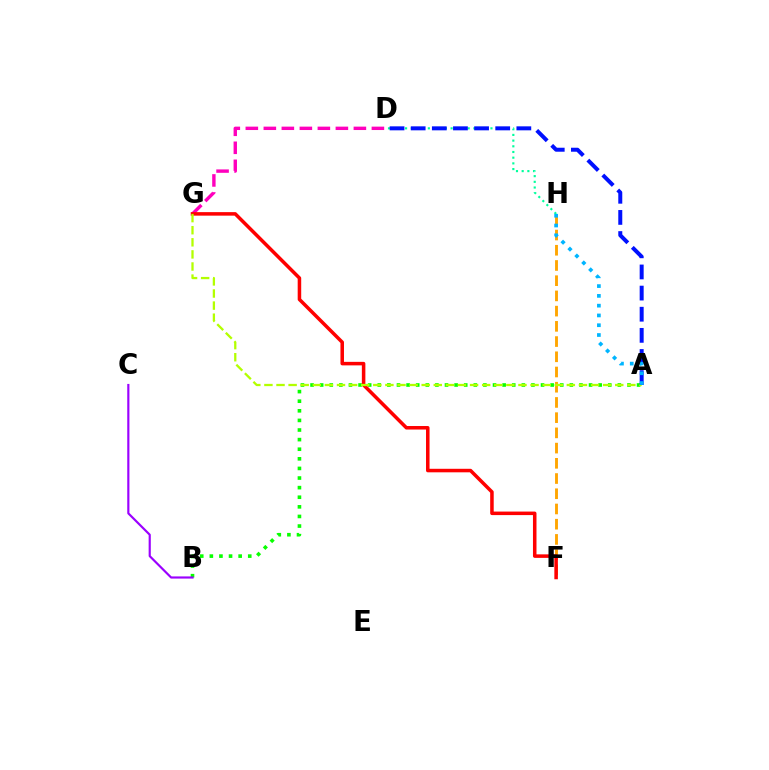{('F', 'H'): [{'color': '#ffa500', 'line_style': 'dashed', 'thickness': 2.07}], ('A', 'B'): [{'color': '#08ff00', 'line_style': 'dotted', 'thickness': 2.61}], ('B', 'C'): [{'color': '#9b00ff', 'line_style': 'solid', 'thickness': 1.56}], ('D', 'G'): [{'color': '#ff00bd', 'line_style': 'dashed', 'thickness': 2.45}], ('F', 'G'): [{'color': '#ff0000', 'line_style': 'solid', 'thickness': 2.54}], ('A', 'G'): [{'color': '#b3ff00', 'line_style': 'dashed', 'thickness': 1.64}], ('D', 'H'): [{'color': '#00ff9d', 'line_style': 'dotted', 'thickness': 1.55}], ('A', 'D'): [{'color': '#0010ff', 'line_style': 'dashed', 'thickness': 2.87}], ('A', 'H'): [{'color': '#00b5ff', 'line_style': 'dotted', 'thickness': 2.66}]}